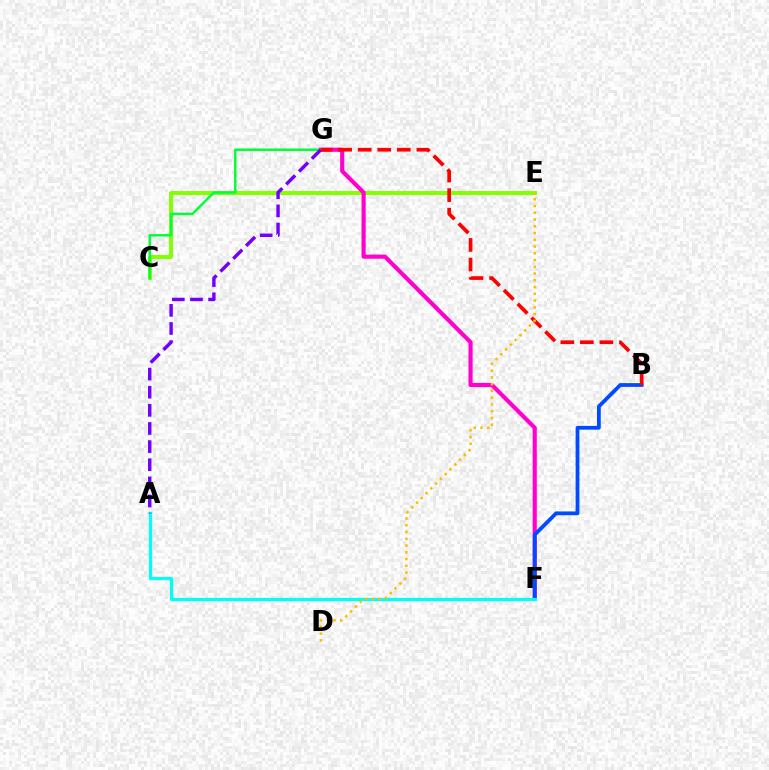{('C', 'E'): [{'color': '#84ff00', 'line_style': 'solid', 'thickness': 2.85}], ('F', 'G'): [{'color': '#ff00cf', 'line_style': 'solid', 'thickness': 2.98}], ('B', 'F'): [{'color': '#004bff', 'line_style': 'solid', 'thickness': 2.72}], ('C', 'G'): [{'color': '#00ff39', 'line_style': 'solid', 'thickness': 1.78}], ('A', 'F'): [{'color': '#00fff6', 'line_style': 'solid', 'thickness': 2.32}], ('A', 'G'): [{'color': '#7200ff', 'line_style': 'dashed', 'thickness': 2.46}], ('B', 'G'): [{'color': '#ff0000', 'line_style': 'dashed', 'thickness': 2.66}], ('D', 'E'): [{'color': '#ffbd00', 'line_style': 'dotted', 'thickness': 1.83}]}